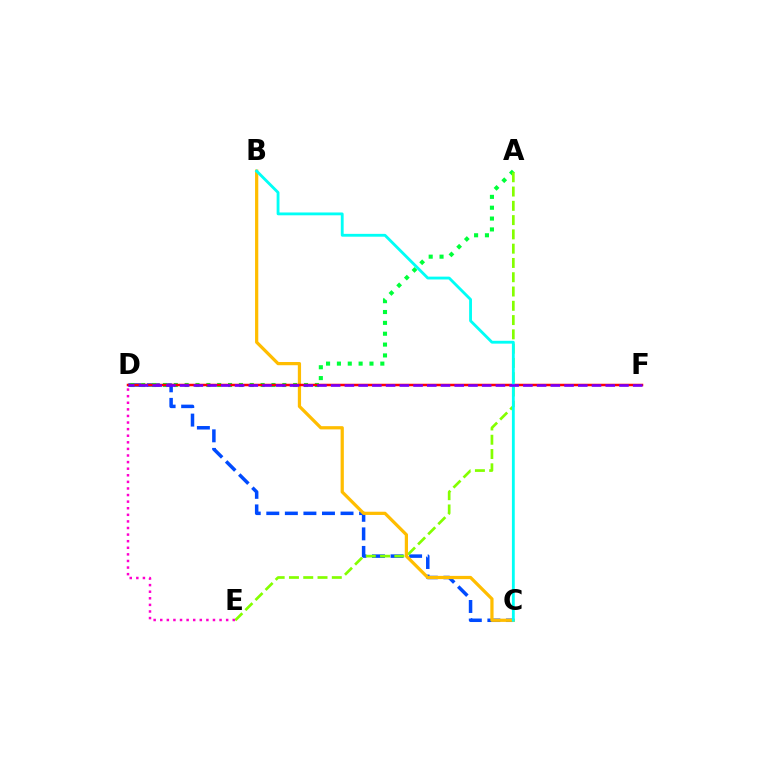{('C', 'D'): [{'color': '#004bff', 'line_style': 'dashed', 'thickness': 2.52}], ('A', 'D'): [{'color': '#00ff39', 'line_style': 'dotted', 'thickness': 2.95}], ('A', 'E'): [{'color': '#84ff00', 'line_style': 'dashed', 'thickness': 1.94}], ('B', 'C'): [{'color': '#ffbd00', 'line_style': 'solid', 'thickness': 2.33}, {'color': '#00fff6', 'line_style': 'solid', 'thickness': 2.04}], ('D', 'E'): [{'color': '#ff00cf', 'line_style': 'dotted', 'thickness': 1.79}], ('D', 'F'): [{'color': '#ff0000', 'line_style': 'solid', 'thickness': 1.8}, {'color': '#7200ff', 'line_style': 'dashed', 'thickness': 1.87}]}